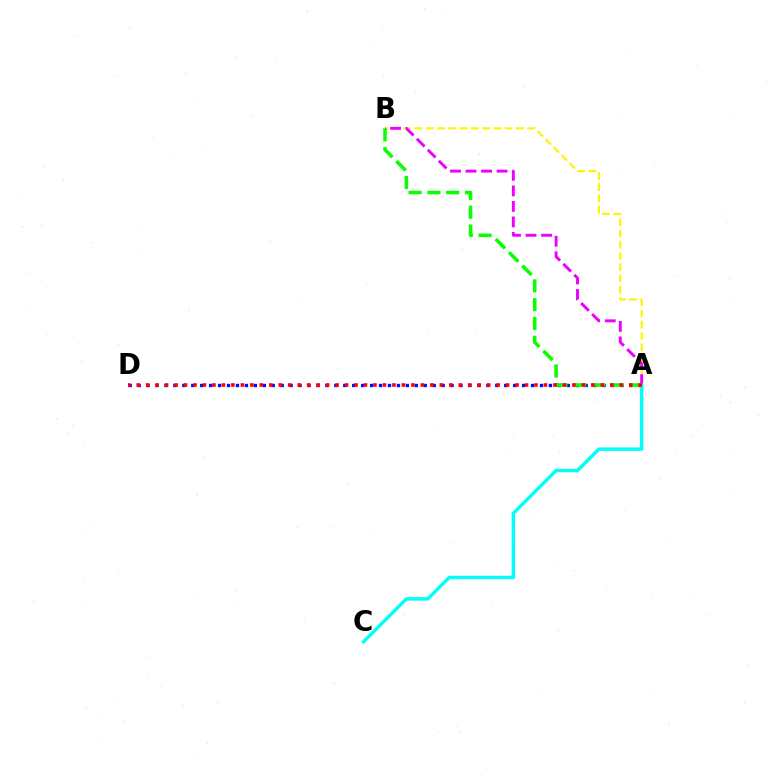{('A', 'B'): [{'color': '#fcf500', 'line_style': 'dashed', 'thickness': 1.53}, {'color': '#08ff00', 'line_style': 'dashed', 'thickness': 2.55}, {'color': '#ee00ff', 'line_style': 'dashed', 'thickness': 2.11}], ('A', 'D'): [{'color': '#0010ff', 'line_style': 'dotted', 'thickness': 2.43}, {'color': '#ff0000', 'line_style': 'dotted', 'thickness': 2.57}], ('A', 'C'): [{'color': '#00fff6', 'line_style': 'solid', 'thickness': 2.49}]}